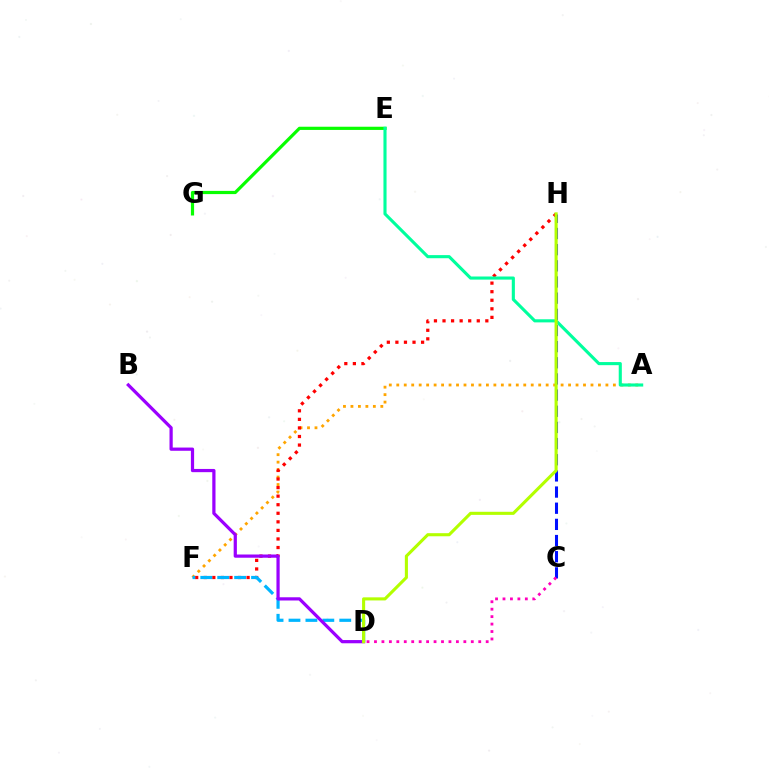{('A', 'F'): [{'color': '#ffa500', 'line_style': 'dotted', 'thickness': 2.03}], ('E', 'G'): [{'color': '#08ff00', 'line_style': 'solid', 'thickness': 2.3}], ('F', 'H'): [{'color': '#ff0000', 'line_style': 'dotted', 'thickness': 2.33}], ('C', 'H'): [{'color': '#0010ff', 'line_style': 'dashed', 'thickness': 2.2}], ('D', 'F'): [{'color': '#00b5ff', 'line_style': 'dashed', 'thickness': 2.3}], ('B', 'D'): [{'color': '#9b00ff', 'line_style': 'solid', 'thickness': 2.32}], ('C', 'D'): [{'color': '#ff00bd', 'line_style': 'dotted', 'thickness': 2.02}], ('A', 'E'): [{'color': '#00ff9d', 'line_style': 'solid', 'thickness': 2.24}], ('D', 'H'): [{'color': '#b3ff00', 'line_style': 'solid', 'thickness': 2.22}]}